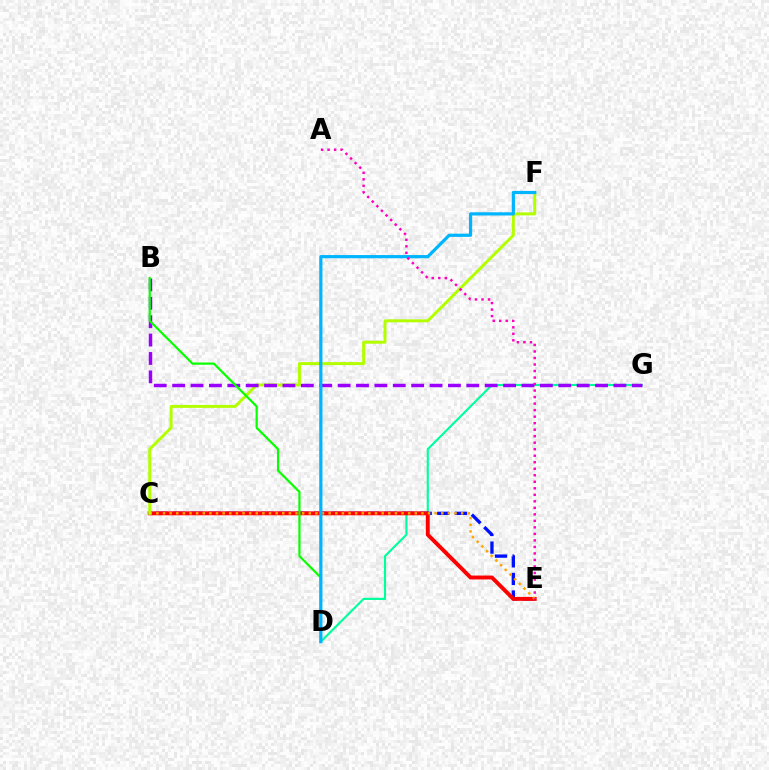{('D', 'G'): [{'color': '#00ff9d', 'line_style': 'solid', 'thickness': 1.54}], ('C', 'E'): [{'color': '#0010ff', 'line_style': 'dashed', 'thickness': 2.39}, {'color': '#ff0000', 'line_style': 'solid', 'thickness': 2.82}, {'color': '#ffa500', 'line_style': 'dotted', 'thickness': 1.8}], ('C', 'F'): [{'color': '#b3ff00', 'line_style': 'solid', 'thickness': 2.14}], ('B', 'G'): [{'color': '#9b00ff', 'line_style': 'dashed', 'thickness': 2.5}], ('B', 'D'): [{'color': '#08ff00', 'line_style': 'solid', 'thickness': 1.59}], ('D', 'F'): [{'color': '#00b5ff', 'line_style': 'solid', 'thickness': 2.31}], ('A', 'E'): [{'color': '#ff00bd', 'line_style': 'dotted', 'thickness': 1.77}]}